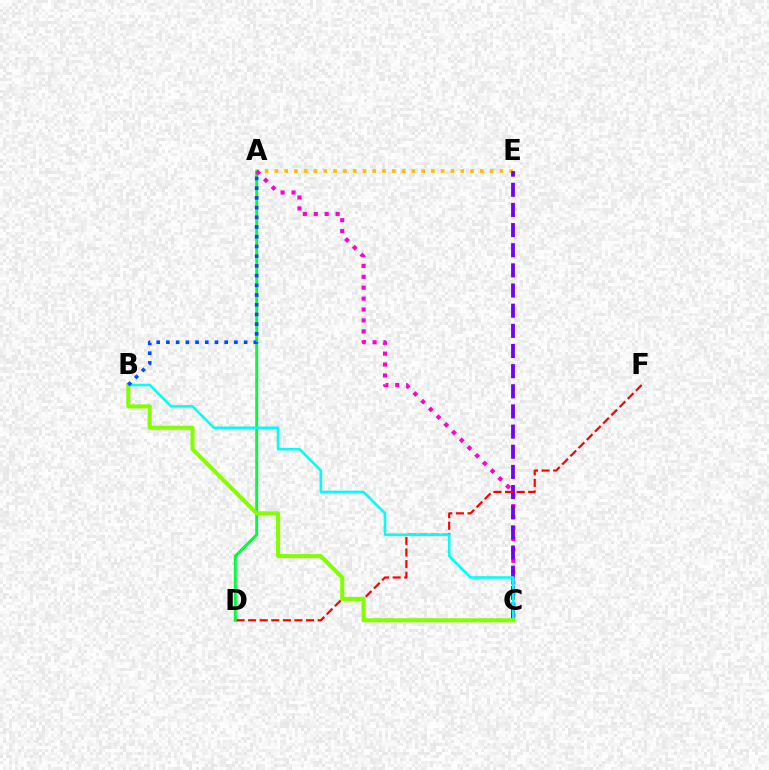{('A', 'E'): [{'color': '#ffbd00', 'line_style': 'dotted', 'thickness': 2.66}], ('A', 'D'): [{'color': '#00ff39', 'line_style': 'solid', 'thickness': 2.1}], ('A', 'C'): [{'color': '#ff00cf', 'line_style': 'dotted', 'thickness': 2.96}], ('C', 'E'): [{'color': '#7200ff', 'line_style': 'dashed', 'thickness': 2.74}], ('D', 'F'): [{'color': '#ff0000', 'line_style': 'dashed', 'thickness': 1.57}], ('B', 'C'): [{'color': '#00fff6', 'line_style': 'solid', 'thickness': 1.87}, {'color': '#84ff00', 'line_style': 'solid', 'thickness': 2.93}], ('A', 'B'): [{'color': '#004bff', 'line_style': 'dotted', 'thickness': 2.64}]}